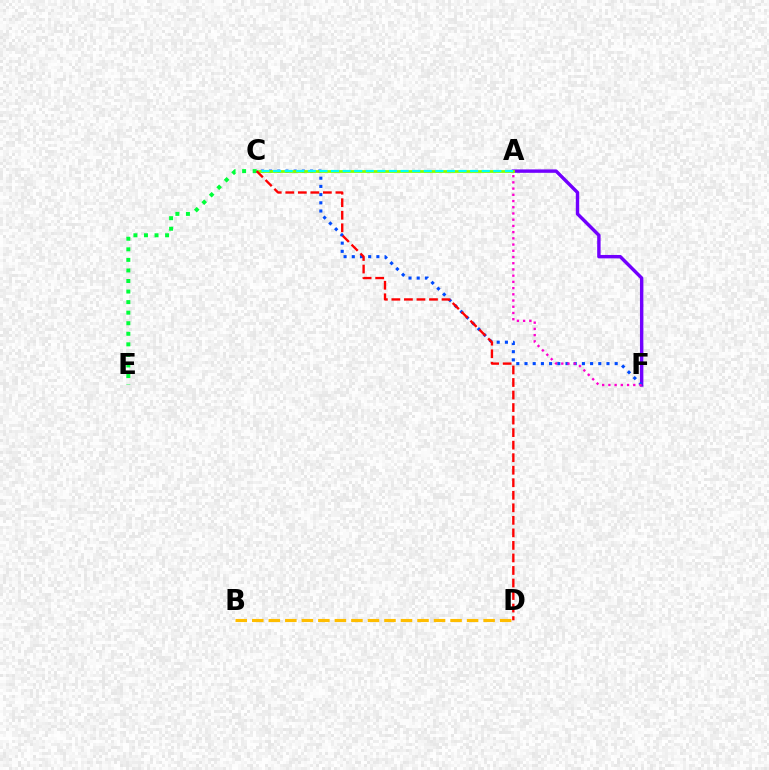{('A', 'F'): [{'color': '#7200ff', 'line_style': 'solid', 'thickness': 2.45}, {'color': '#ff00cf', 'line_style': 'dotted', 'thickness': 1.69}], ('C', 'F'): [{'color': '#004bff', 'line_style': 'dotted', 'thickness': 2.23}], ('A', 'C'): [{'color': '#84ff00', 'line_style': 'solid', 'thickness': 2.0}, {'color': '#00fff6', 'line_style': 'dashed', 'thickness': 1.58}], ('C', 'E'): [{'color': '#00ff39', 'line_style': 'dotted', 'thickness': 2.87}], ('B', 'D'): [{'color': '#ffbd00', 'line_style': 'dashed', 'thickness': 2.24}], ('C', 'D'): [{'color': '#ff0000', 'line_style': 'dashed', 'thickness': 1.7}]}